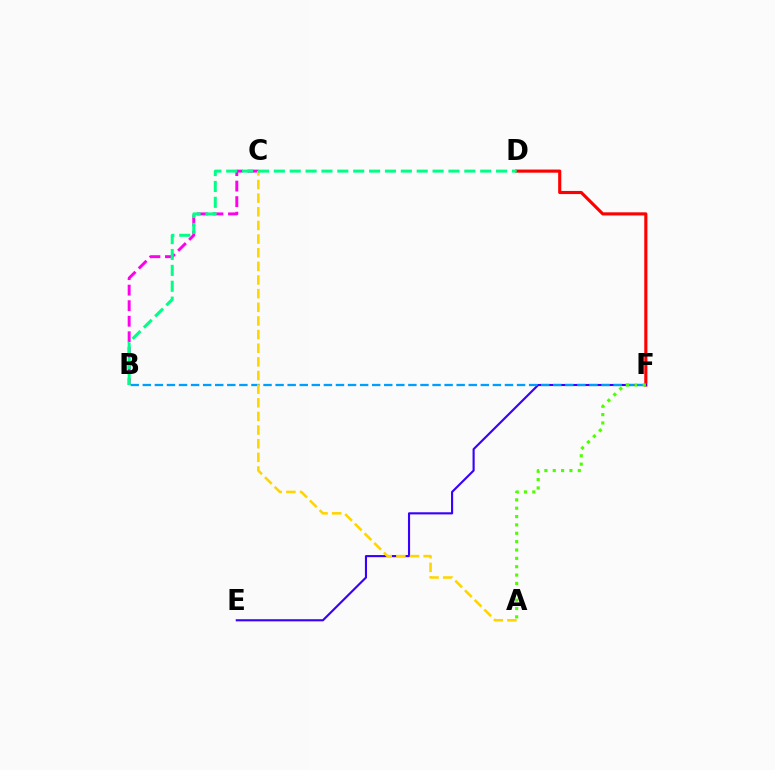{('D', 'F'): [{'color': '#ff0000', 'line_style': 'solid', 'thickness': 2.25}], ('E', 'F'): [{'color': '#3700ff', 'line_style': 'solid', 'thickness': 1.53}], ('B', 'C'): [{'color': '#ff00ed', 'line_style': 'dashed', 'thickness': 2.11}], ('B', 'F'): [{'color': '#009eff', 'line_style': 'dashed', 'thickness': 1.64}], ('A', 'F'): [{'color': '#4fff00', 'line_style': 'dotted', 'thickness': 2.27}], ('A', 'C'): [{'color': '#ffd500', 'line_style': 'dashed', 'thickness': 1.85}], ('B', 'D'): [{'color': '#00ff86', 'line_style': 'dashed', 'thickness': 2.16}]}